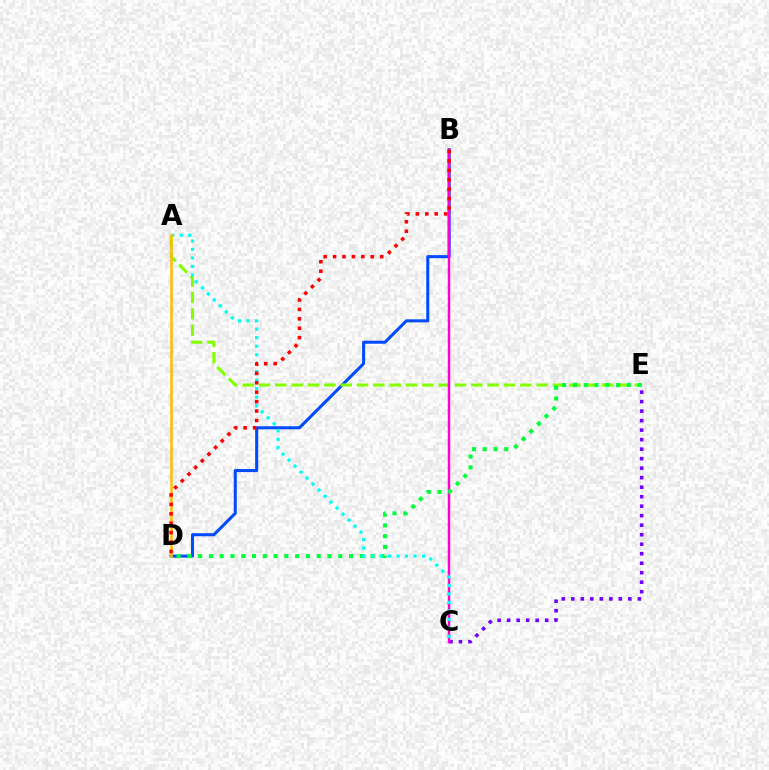{('B', 'D'): [{'color': '#004bff', 'line_style': 'solid', 'thickness': 2.2}, {'color': '#ff0000', 'line_style': 'dotted', 'thickness': 2.56}], ('C', 'E'): [{'color': '#7200ff', 'line_style': 'dotted', 'thickness': 2.58}], ('A', 'E'): [{'color': '#84ff00', 'line_style': 'dashed', 'thickness': 2.22}], ('B', 'C'): [{'color': '#ff00cf', 'line_style': 'solid', 'thickness': 1.78}], ('D', 'E'): [{'color': '#00ff39', 'line_style': 'dotted', 'thickness': 2.93}], ('A', 'C'): [{'color': '#00fff6', 'line_style': 'dotted', 'thickness': 2.31}], ('A', 'D'): [{'color': '#ffbd00', 'line_style': 'solid', 'thickness': 1.82}]}